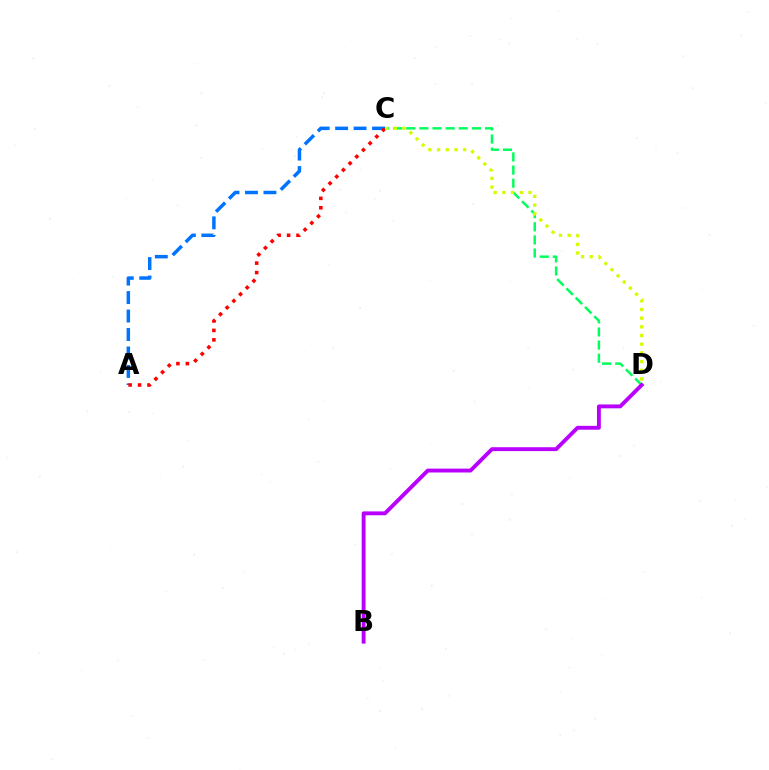{('A', 'C'): [{'color': '#0074ff', 'line_style': 'dashed', 'thickness': 2.51}, {'color': '#ff0000', 'line_style': 'dotted', 'thickness': 2.57}], ('C', 'D'): [{'color': '#00ff5c', 'line_style': 'dashed', 'thickness': 1.78}, {'color': '#d1ff00', 'line_style': 'dotted', 'thickness': 2.36}], ('B', 'D'): [{'color': '#b900ff', 'line_style': 'solid', 'thickness': 2.79}]}